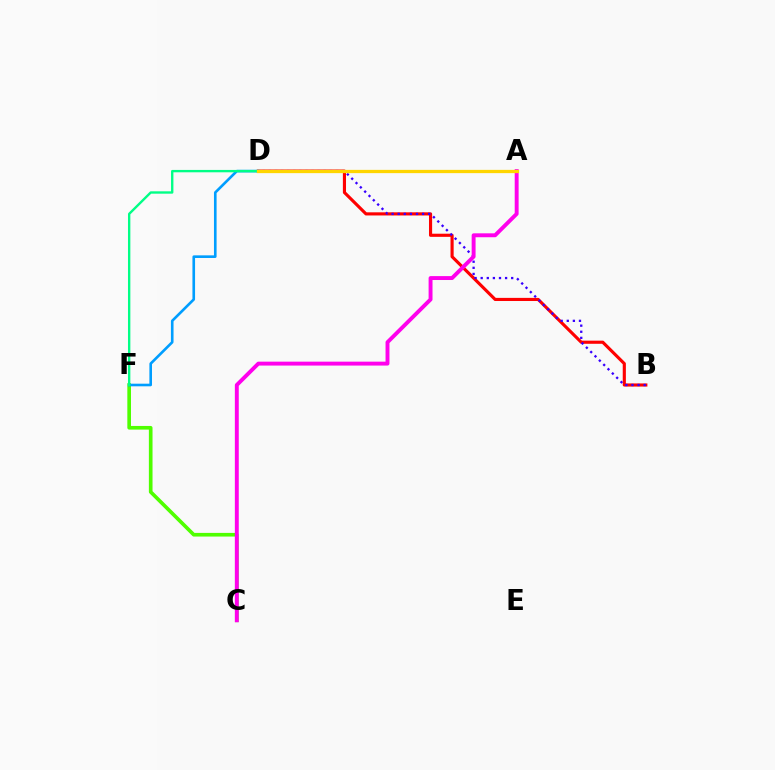{('B', 'D'): [{'color': '#ff0000', 'line_style': 'solid', 'thickness': 2.26}, {'color': '#3700ff', 'line_style': 'dotted', 'thickness': 1.66}], ('C', 'F'): [{'color': '#4fff00', 'line_style': 'solid', 'thickness': 2.63}], ('D', 'F'): [{'color': '#009eff', 'line_style': 'solid', 'thickness': 1.89}, {'color': '#00ff86', 'line_style': 'solid', 'thickness': 1.7}], ('A', 'C'): [{'color': '#ff00ed', 'line_style': 'solid', 'thickness': 2.82}], ('A', 'D'): [{'color': '#ffd500', 'line_style': 'solid', 'thickness': 2.35}]}